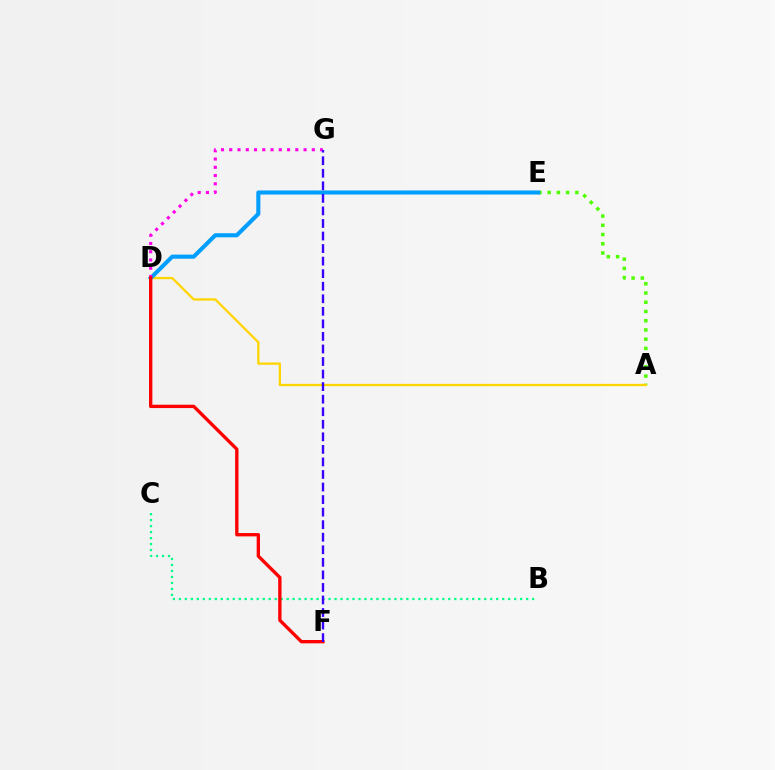{('A', 'E'): [{'color': '#4fff00', 'line_style': 'dotted', 'thickness': 2.51}], ('A', 'D'): [{'color': '#ffd500', 'line_style': 'solid', 'thickness': 1.64}], ('B', 'C'): [{'color': '#00ff86', 'line_style': 'dotted', 'thickness': 1.63}], ('D', 'E'): [{'color': '#009eff', 'line_style': 'solid', 'thickness': 2.94}], ('D', 'G'): [{'color': '#ff00ed', 'line_style': 'dotted', 'thickness': 2.24}], ('D', 'F'): [{'color': '#ff0000', 'line_style': 'solid', 'thickness': 2.41}], ('F', 'G'): [{'color': '#3700ff', 'line_style': 'dashed', 'thickness': 1.7}]}